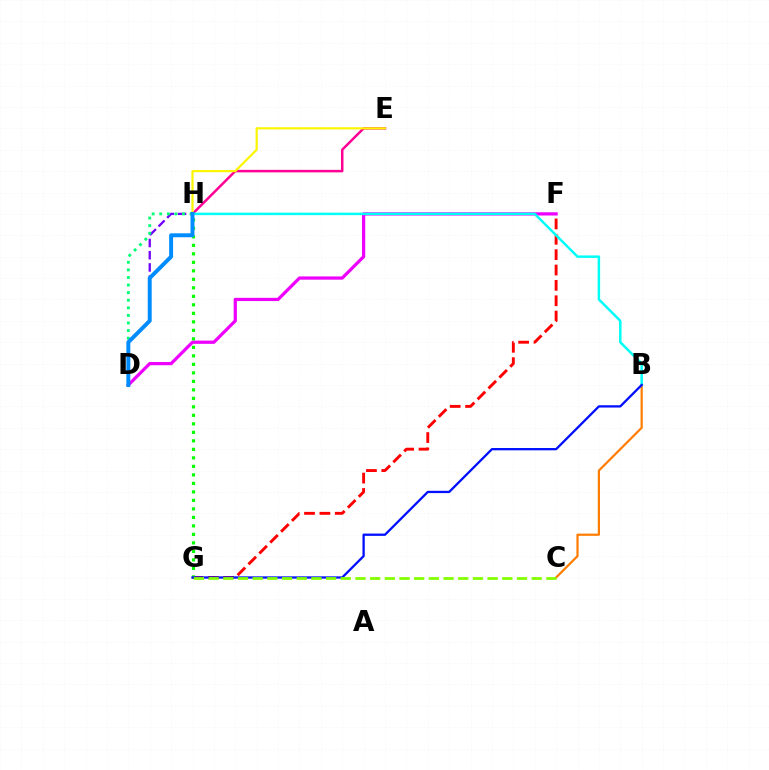{('D', 'H'): [{'color': '#7200ff', 'line_style': 'dashed', 'thickness': 1.66}, {'color': '#00ff74', 'line_style': 'dotted', 'thickness': 2.06}, {'color': '#008cff', 'line_style': 'solid', 'thickness': 2.84}], ('B', 'C'): [{'color': '#ff7c00', 'line_style': 'solid', 'thickness': 1.59}], ('E', 'H'): [{'color': '#ff0094', 'line_style': 'solid', 'thickness': 1.8}, {'color': '#fcf500', 'line_style': 'solid', 'thickness': 1.58}], ('F', 'G'): [{'color': '#ff0000', 'line_style': 'dashed', 'thickness': 2.09}], ('D', 'F'): [{'color': '#ee00ff', 'line_style': 'solid', 'thickness': 2.33}], ('G', 'H'): [{'color': '#08ff00', 'line_style': 'dotted', 'thickness': 2.31}], ('B', 'H'): [{'color': '#00fff6', 'line_style': 'solid', 'thickness': 1.78}], ('B', 'G'): [{'color': '#0010ff', 'line_style': 'solid', 'thickness': 1.65}], ('C', 'G'): [{'color': '#84ff00', 'line_style': 'dashed', 'thickness': 1.99}]}